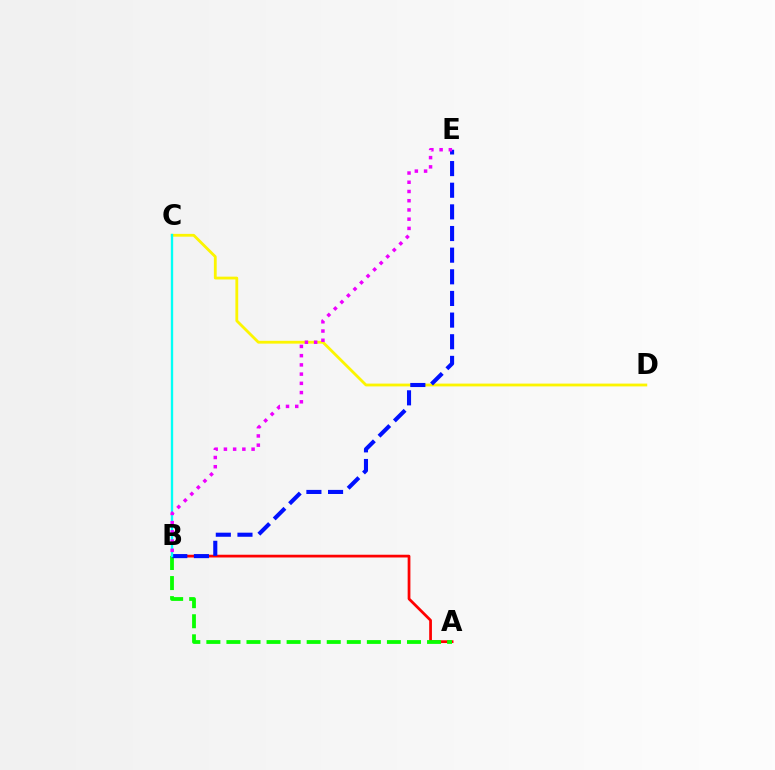{('A', 'B'): [{'color': '#ff0000', 'line_style': 'solid', 'thickness': 1.98}, {'color': '#08ff00', 'line_style': 'dashed', 'thickness': 2.73}], ('C', 'D'): [{'color': '#fcf500', 'line_style': 'solid', 'thickness': 2.02}], ('B', 'E'): [{'color': '#0010ff', 'line_style': 'dashed', 'thickness': 2.94}, {'color': '#ee00ff', 'line_style': 'dotted', 'thickness': 2.51}], ('B', 'C'): [{'color': '#00fff6', 'line_style': 'solid', 'thickness': 1.69}]}